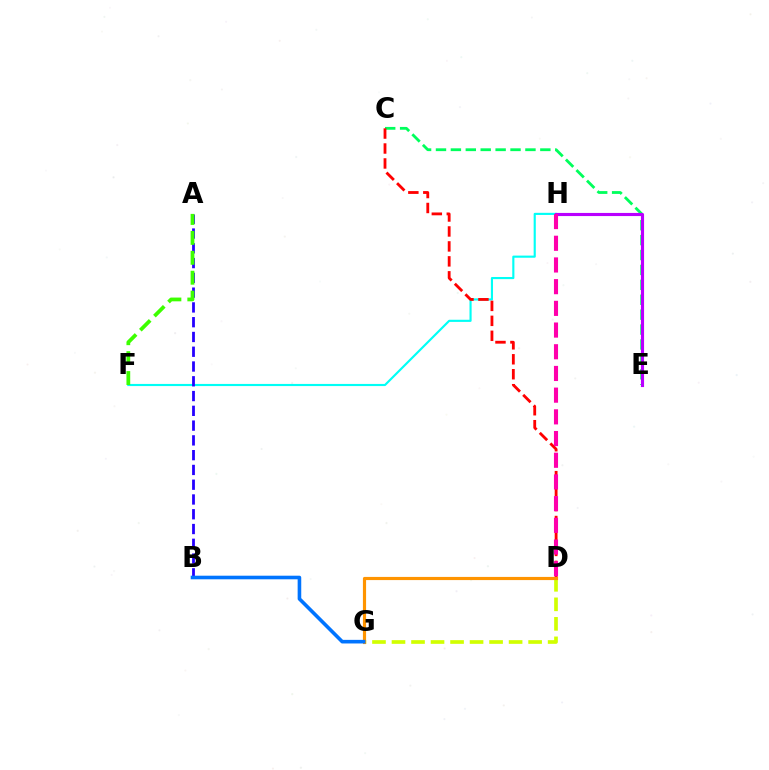{('F', 'H'): [{'color': '#00fff6', 'line_style': 'solid', 'thickness': 1.54}], ('C', 'E'): [{'color': '#00ff5c', 'line_style': 'dashed', 'thickness': 2.03}], ('A', 'B'): [{'color': '#2500ff', 'line_style': 'dashed', 'thickness': 2.01}], ('E', 'H'): [{'color': '#b900ff', 'line_style': 'solid', 'thickness': 2.25}], ('D', 'G'): [{'color': '#d1ff00', 'line_style': 'dashed', 'thickness': 2.65}, {'color': '#ff9400', 'line_style': 'solid', 'thickness': 2.28}], ('C', 'D'): [{'color': '#ff0000', 'line_style': 'dashed', 'thickness': 2.03}], ('D', 'H'): [{'color': '#ff00ac', 'line_style': 'dashed', 'thickness': 2.95}], ('B', 'G'): [{'color': '#0074ff', 'line_style': 'solid', 'thickness': 2.59}], ('A', 'F'): [{'color': '#3dff00', 'line_style': 'dashed', 'thickness': 2.71}]}